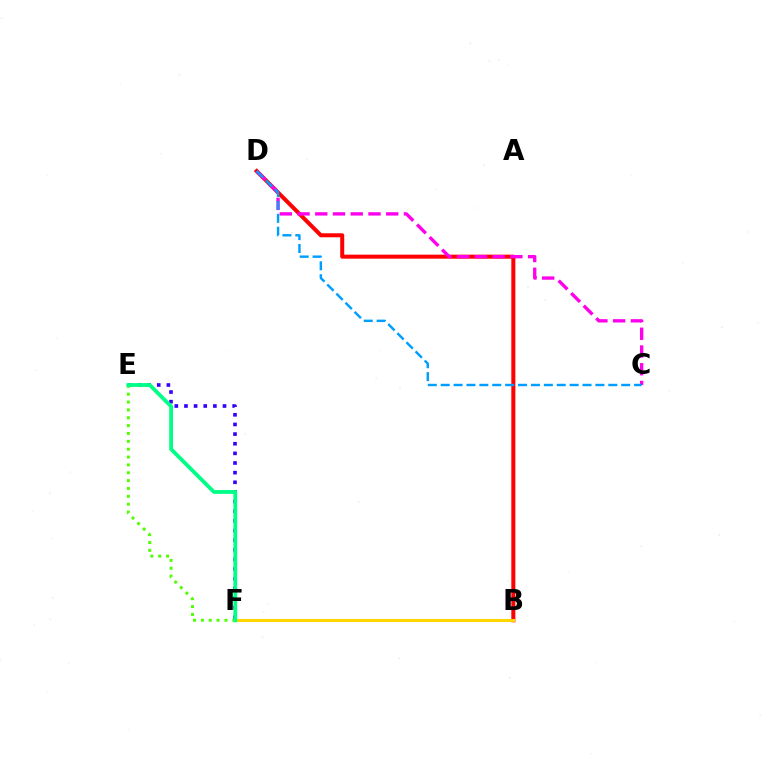{('E', 'F'): [{'color': '#3700ff', 'line_style': 'dotted', 'thickness': 2.62}, {'color': '#4fff00', 'line_style': 'dotted', 'thickness': 2.14}, {'color': '#00ff86', 'line_style': 'solid', 'thickness': 2.73}], ('B', 'D'): [{'color': '#ff0000', 'line_style': 'solid', 'thickness': 2.89}], ('B', 'F'): [{'color': '#ffd500', 'line_style': 'solid', 'thickness': 2.21}], ('C', 'D'): [{'color': '#ff00ed', 'line_style': 'dashed', 'thickness': 2.41}, {'color': '#009eff', 'line_style': 'dashed', 'thickness': 1.75}]}